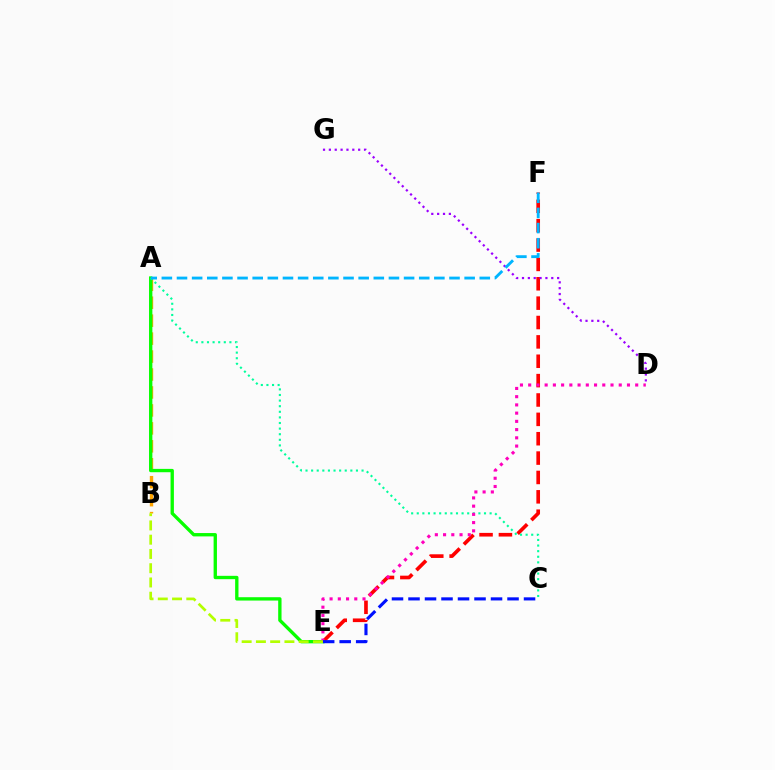{('E', 'F'): [{'color': '#ff0000', 'line_style': 'dashed', 'thickness': 2.63}], ('D', 'G'): [{'color': '#9b00ff', 'line_style': 'dotted', 'thickness': 1.59}], ('A', 'B'): [{'color': '#ffa500', 'line_style': 'dashed', 'thickness': 2.44}], ('A', 'E'): [{'color': '#08ff00', 'line_style': 'solid', 'thickness': 2.41}], ('A', 'C'): [{'color': '#00ff9d', 'line_style': 'dotted', 'thickness': 1.52}], ('D', 'E'): [{'color': '#ff00bd', 'line_style': 'dotted', 'thickness': 2.24}], ('C', 'E'): [{'color': '#0010ff', 'line_style': 'dashed', 'thickness': 2.24}], ('A', 'F'): [{'color': '#00b5ff', 'line_style': 'dashed', 'thickness': 2.06}], ('B', 'E'): [{'color': '#b3ff00', 'line_style': 'dashed', 'thickness': 1.94}]}